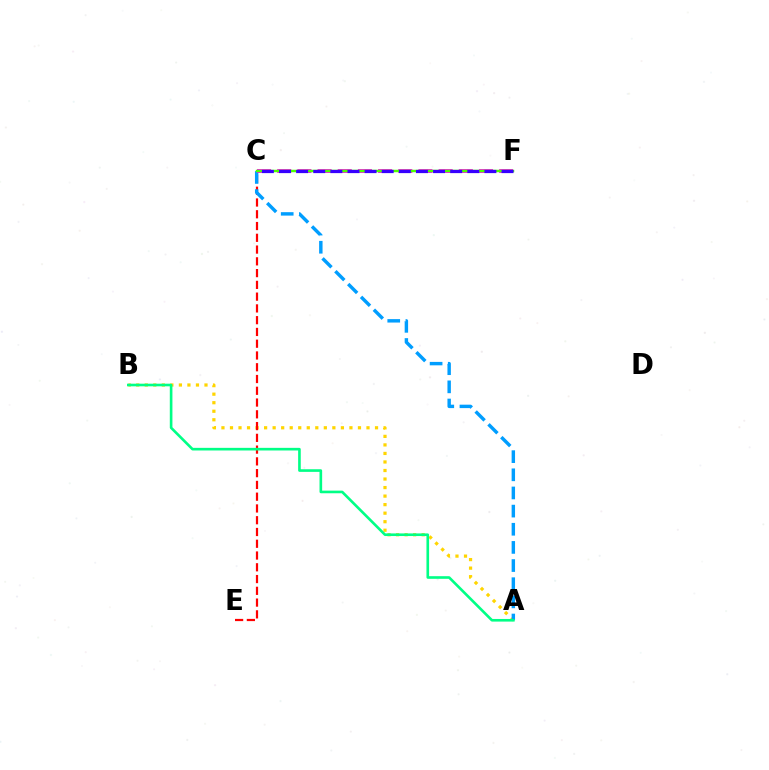{('A', 'B'): [{'color': '#ffd500', 'line_style': 'dotted', 'thickness': 2.32}, {'color': '#00ff86', 'line_style': 'solid', 'thickness': 1.9}], ('C', 'E'): [{'color': '#ff0000', 'line_style': 'dashed', 'thickness': 1.6}], ('A', 'C'): [{'color': '#009eff', 'line_style': 'dashed', 'thickness': 2.47}], ('C', 'F'): [{'color': '#ff00ed', 'line_style': 'dashed', 'thickness': 2.74}, {'color': '#4fff00', 'line_style': 'solid', 'thickness': 1.78}, {'color': '#3700ff', 'line_style': 'dashed', 'thickness': 2.33}]}